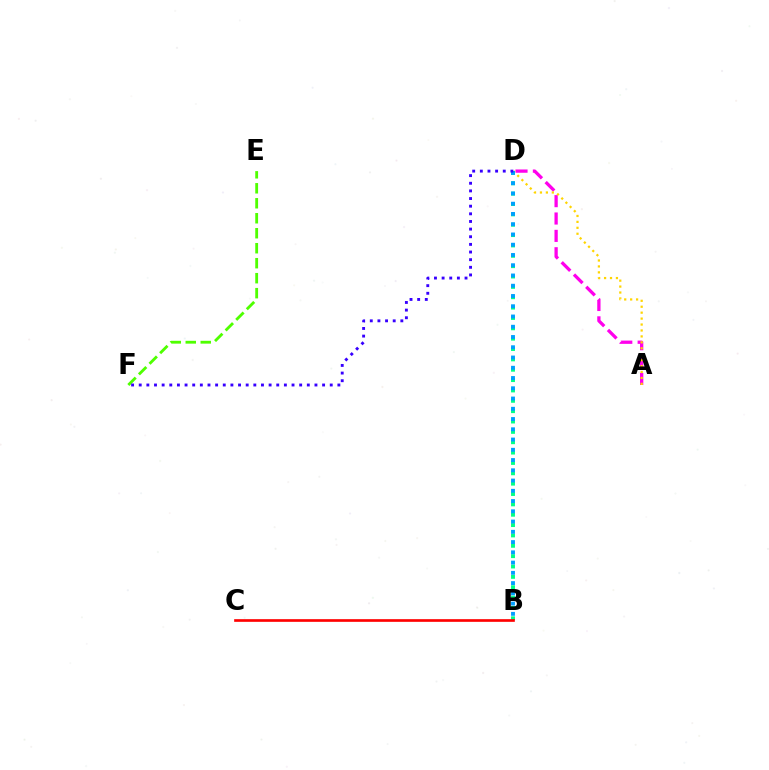{('A', 'D'): [{'color': '#ff00ed', 'line_style': 'dashed', 'thickness': 2.36}, {'color': '#ffd500', 'line_style': 'dotted', 'thickness': 1.61}], ('B', 'D'): [{'color': '#00ff86', 'line_style': 'dotted', 'thickness': 2.81}, {'color': '#009eff', 'line_style': 'dotted', 'thickness': 2.79}], ('E', 'F'): [{'color': '#4fff00', 'line_style': 'dashed', 'thickness': 2.04}], ('B', 'C'): [{'color': '#ff0000', 'line_style': 'solid', 'thickness': 1.92}], ('D', 'F'): [{'color': '#3700ff', 'line_style': 'dotted', 'thickness': 2.08}]}